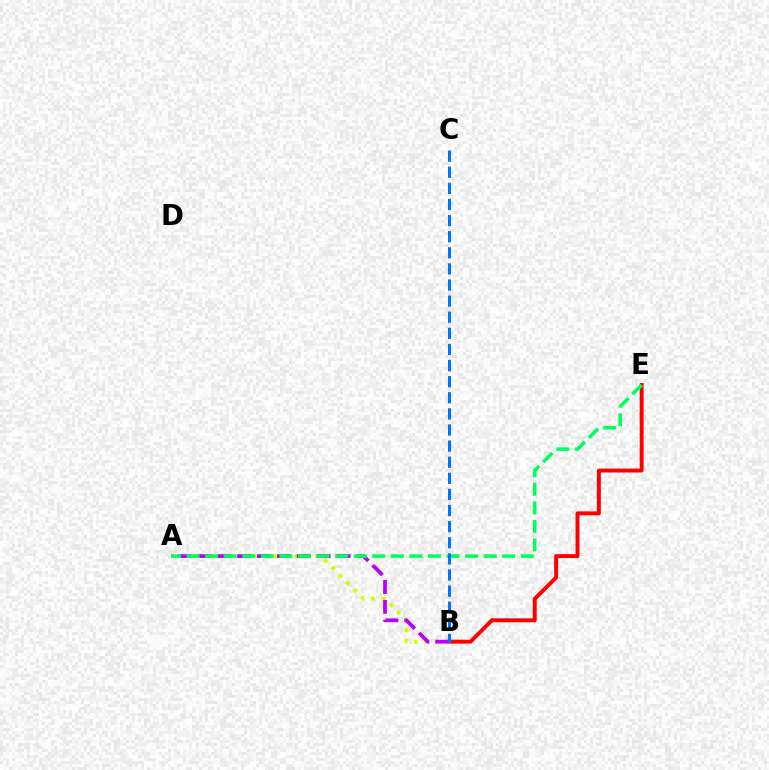{('B', 'E'): [{'color': '#ff0000', 'line_style': 'solid', 'thickness': 2.82}], ('A', 'B'): [{'color': '#d1ff00', 'line_style': 'dotted', 'thickness': 2.84}, {'color': '#b900ff', 'line_style': 'dashed', 'thickness': 2.7}], ('A', 'E'): [{'color': '#00ff5c', 'line_style': 'dashed', 'thickness': 2.52}], ('B', 'C'): [{'color': '#0074ff', 'line_style': 'dashed', 'thickness': 2.19}]}